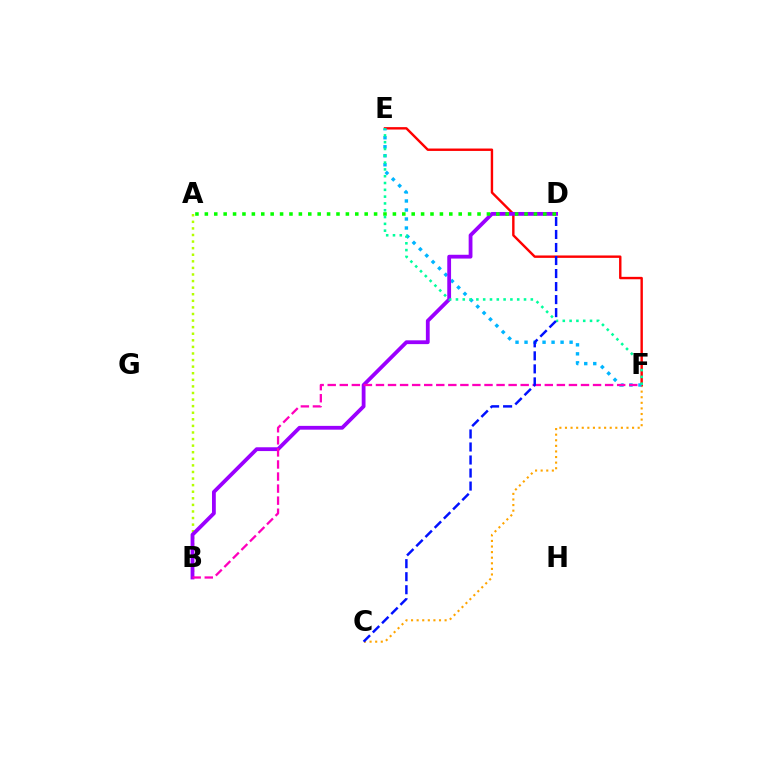{('A', 'B'): [{'color': '#b3ff00', 'line_style': 'dotted', 'thickness': 1.79}], ('C', 'F'): [{'color': '#ffa500', 'line_style': 'dotted', 'thickness': 1.52}], ('E', 'F'): [{'color': '#ff0000', 'line_style': 'solid', 'thickness': 1.73}, {'color': '#00b5ff', 'line_style': 'dotted', 'thickness': 2.45}, {'color': '#00ff9d', 'line_style': 'dotted', 'thickness': 1.85}], ('B', 'D'): [{'color': '#9b00ff', 'line_style': 'solid', 'thickness': 2.73}], ('A', 'D'): [{'color': '#08ff00', 'line_style': 'dotted', 'thickness': 2.55}], ('B', 'F'): [{'color': '#ff00bd', 'line_style': 'dashed', 'thickness': 1.64}], ('C', 'D'): [{'color': '#0010ff', 'line_style': 'dashed', 'thickness': 1.77}]}